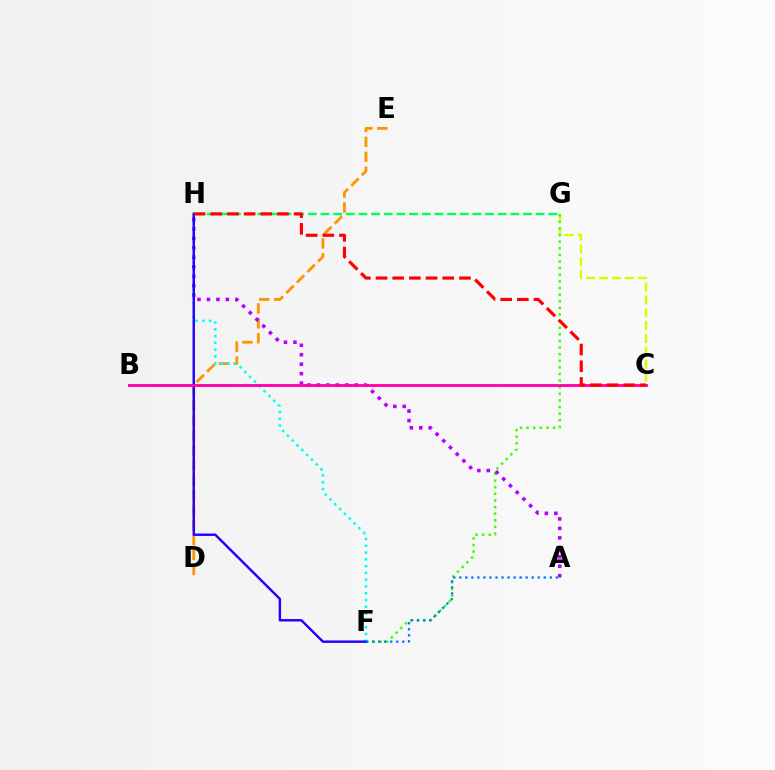{('C', 'G'): [{'color': '#d1ff00', 'line_style': 'dashed', 'thickness': 1.75}], ('F', 'G'): [{'color': '#3dff00', 'line_style': 'dotted', 'thickness': 1.8}], ('D', 'E'): [{'color': '#ff9400', 'line_style': 'dashed', 'thickness': 2.03}], ('A', 'H'): [{'color': '#b900ff', 'line_style': 'dotted', 'thickness': 2.57}], ('F', 'H'): [{'color': '#00fff6', 'line_style': 'dotted', 'thickness': 1.84}, {'color': '#2500ff', 'line_style': 'solid', 'thickness': 1.75}], ('G', 'H'): [{'color': '#00ff5c', 'line_style': 'dashed', 'thickness': 1.72}], ('B', 'C'): [{'color': '#ff00ac', 'line_style': 'solid', 'thickness': 2.05}], ('A', 'F'): [{'color': '#0074ff', 'line_style': 'dotted', 'thickness': 1.64}], ('C', 'H'): [{'color': '#ff0000', 'line_style': 'dashed', 'thickness': 2.27}]}